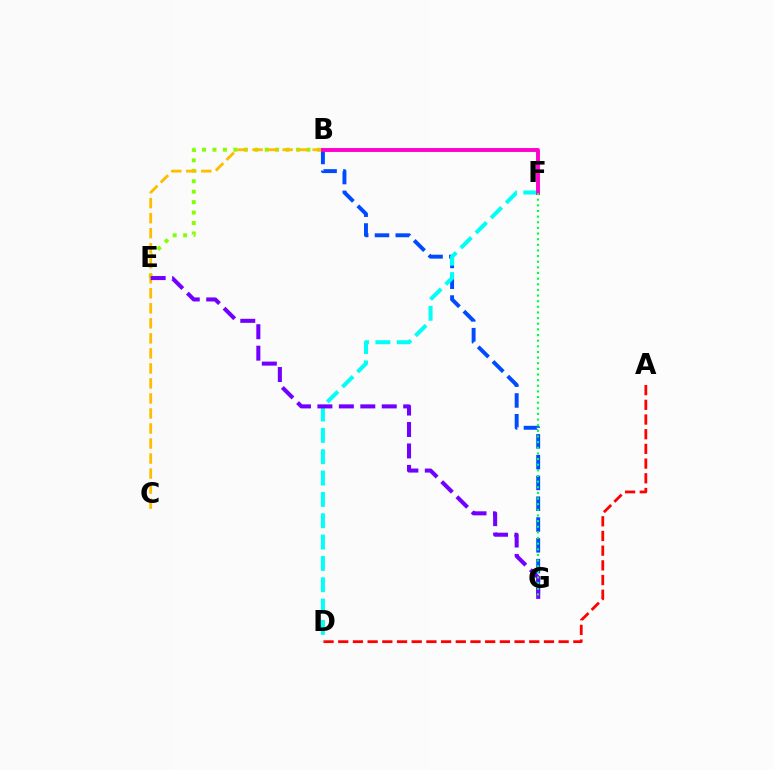{('B', 'E'): [{'color': '#84ff00', 'line_style': 'dotted', 'thickness': 2.84}], ('B', 'G'): [{'color': '#004bff', 'line_style': 'dashed', 'thickness': 2.83}], ('B', 'C'): [{'color': '#ffbd00', 'line_style': 'dashed', 'thickness': 2.04}], ('A', 'D'): [{'color': '#ff0000', 'line_style': 'dashed', 'thickness': 2.0}], ('D', 'F'): [{'color': '#00fff6', 'line_style': 'dashed', 'thickness': 2.9}], ('B', 'F'): [{'color': '#ff00cf', 'line_style': 'solid', 'thickness': 2.81}], ('E', 'G'): [{'color': '#7200ff', 'line_style': 'dashed', 'thickness': 2.91}], ('F', 'G'): [{'color': '#00ff39', 'line_style': 'dotted', 'thickness': 1.53}]}